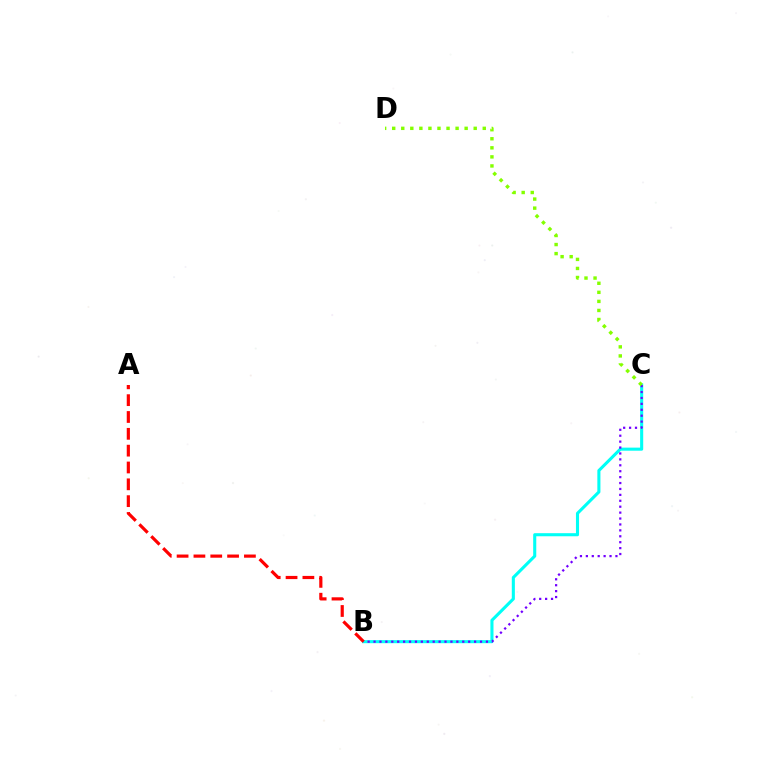{('B', 'C'): [{'color': '#00fff6', 'line_style': 'solid', 'thickness': 2.22}, {'color': '#7200ff', 'line_style': 'dotted', 'thickness': 1.61}], ('C', 'D'): [{'color': '#84ff00', 'line_style': 'dotted', 'thickness': 2.46}], ('A', 'B'): [{'color': '#ff0000', 'line_style': 'dashed', 'thickness': 2.29}]}